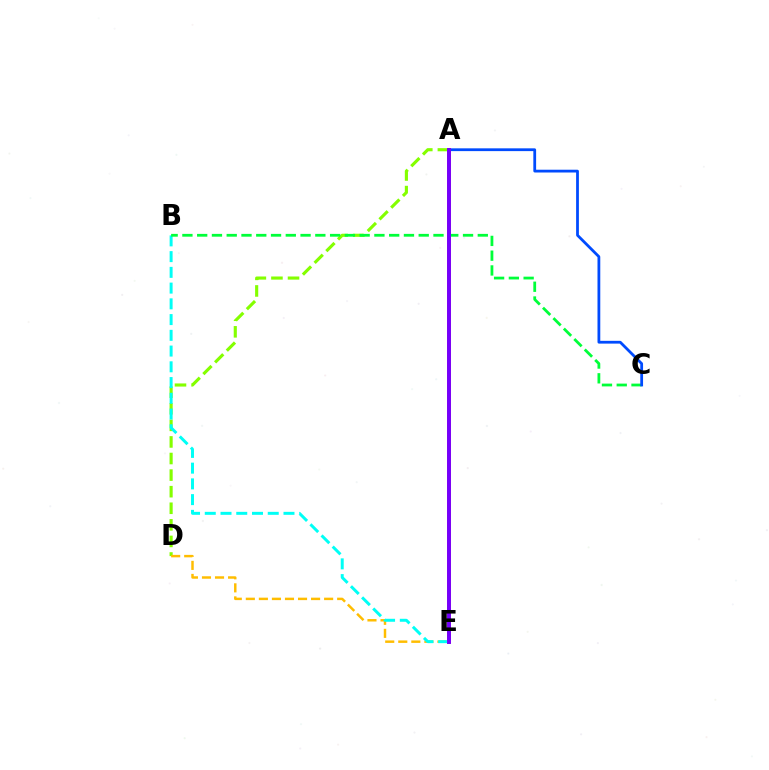{('A', 'D'): [{'color': '#84ff00', 'line_style': 'dashed', 'thickness': 2.25}], ('A', 'E'): [{'color': '#ff0000', 'line_style': 'solid', 'thickness': 2.59}, {'color': '#ff00cf', 'line_style': 'dotted', 'thickness': 2.71}, {'color': '#7200ff', 'line_style': 'solid', 'thickness': 2.78}], ('D', 'E'): [{'color': '#ffbd00', 'line_style': 'dashed', 'thickness': 1.77}], ('B', 'E'): [{'color': '#00fff6', 'line_style': 'dashed', 'thickness': 2.14}], ('B', 'C'): [{'color': '#00ff39', 'line_style': 'dashed', 'thickness': 2.01}], ('A', 'C'): [{'color': '#004bff', 'line_style': 'solid', 'thickness': 2.0}]}